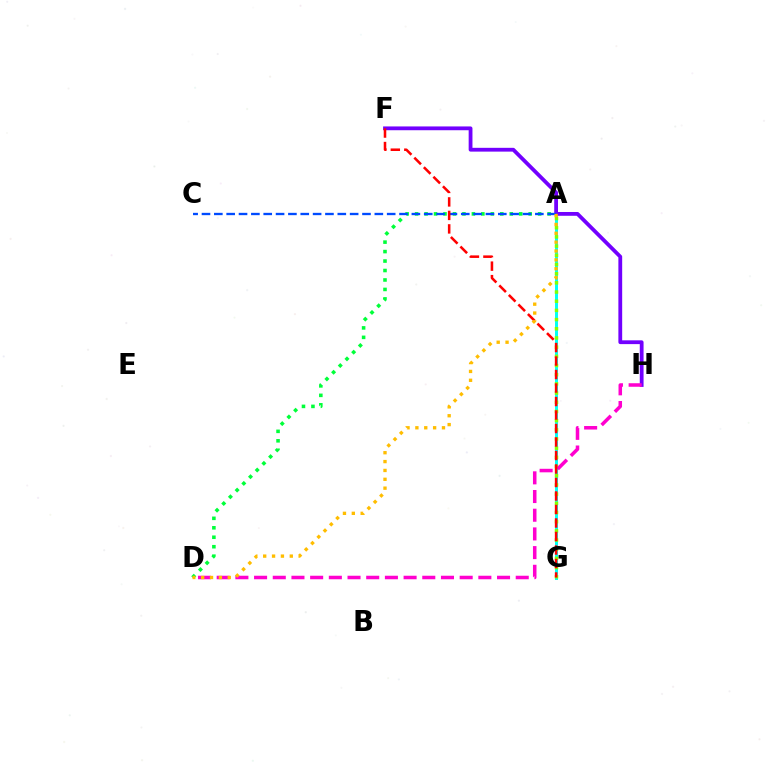{('A', 'G'): [{'color': '#00fff6', 'line_style': 'solid', 'thickness': 2.14}, {'color': '#84ff00', 'line_style': 'dotted', 'thickness': 2.5}], ('A', 'D'): [{'color': '#00ff39', 'line_style': 'dotted', 'thickness': 2.57}, {'color': '#ffbd00', 'line_style': 'dotted', 'thickness': 2.41}], ('F', 'H'): [{'color': '#7200ff', 'line_style': 'solid', 'thickness': 2.73}], ('A', 'C'): [{'color': '#004bff', 'line_style': 'dashed', 'thickness': 1.68}], ('D', 'H'): [{'color': '#ff00cf', 'line_style': 'dashed', 'thickness': 2.54}], ('F', 'G'): [{'color': '#ff0000', 'line_style': 'dashed', 'thickness': 1.83}]}